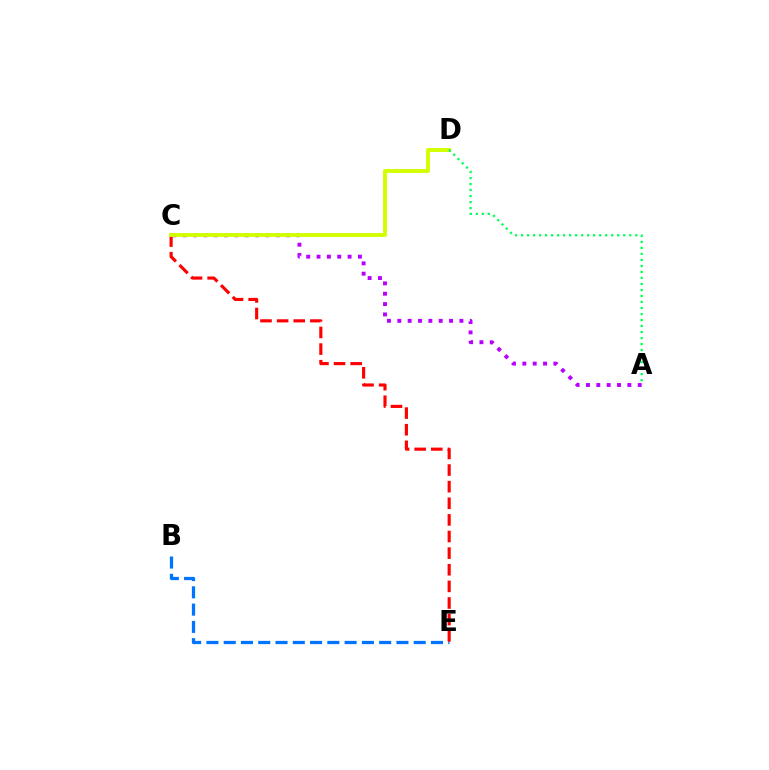{('B', 'E'): [{'color': '#0074ff', 'line_style': 'dashed', 'thickness': 2.35}], ('C', 'E'): [{'color': '#ff0000', 'line_style': 'dashed', 'thickness': 2.26}], ('A', 'C'): [{'color': '#b900ff', 'line_style': 'dotted', 'thickness': 2.81}], ('C', 'D'): [{'color': '#d1ff00', 'line_style': 'solid', 'thickness': 2.79}], ('A', 'D'): [{'color': '#00ff5c', 'line_style': 'dotted', 'thickness': 1.63}]}